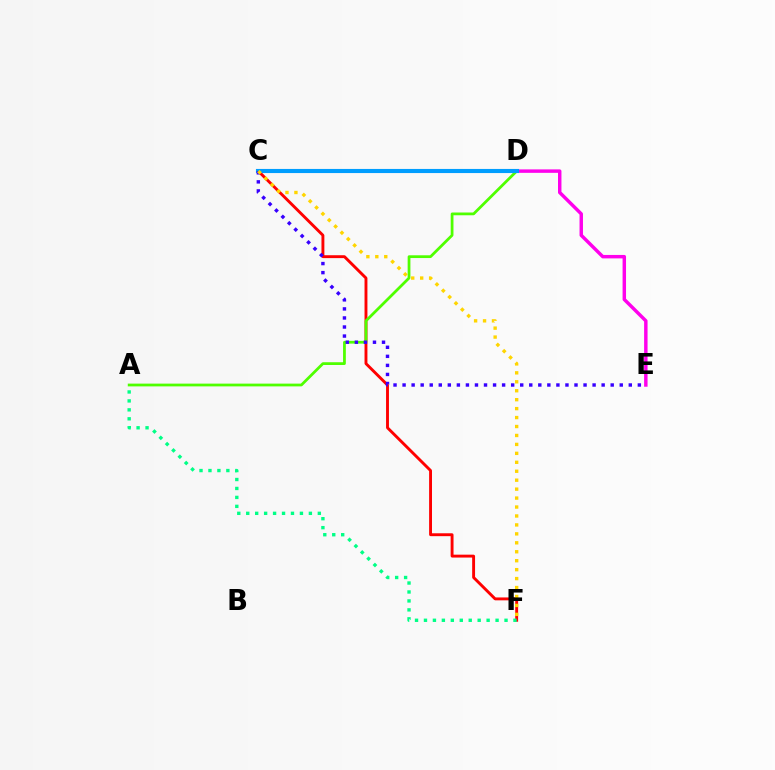{('C', 'F'): [{'color': '#ff0000', 'line_style': 'solid', 'thickness': 2.08}, {'color': '#ffd500', 'line_style': 'dotted', 'thickness': 2.43}], ('A', 'D'): [{'color': '#4fff00', 'line_style': 'solid', 'thickness': 1.99}], ('D', 'E'): [{'color': '#ff00ed', 'line_style': 'solid', 'thickness': 2.48}], ('A', 'F'): [{'color': '#00ff86', 'line_style': 'dotted', 'thickness': 2.43}], ('C', 'D'): [{'color': '#009eff', 'line_style': 'solid', 'thickness': 2.96}], ('C', 'E'): [{'color': '#3700ff', 'line_style': 'dotted', 'thickness': 2.46}]}